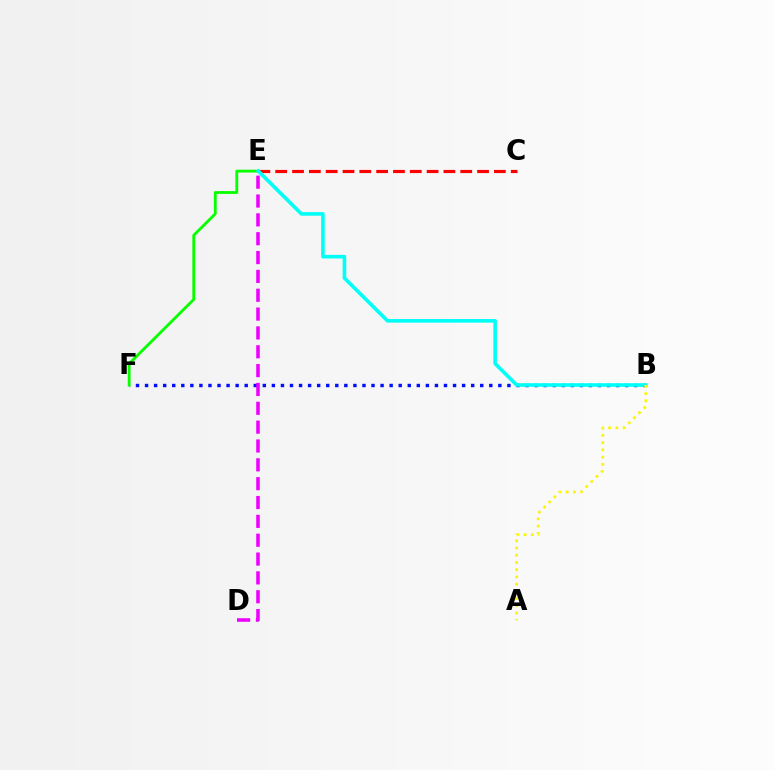{('C', 'E'): [{'color': '#ff0000', 'line_style': 'dashed', 'thickness': 2.29}], ('B', 'F'): [{'color': '#0010ff', 'line_style': 'dotted', 'thickness': 2.46}], ('E', 'F'): [{'color': '#08ff00', 'line_style': 'solid', 'thickness': 2.03}], ('B', 'E'): [{'color': '#00fff6', 'line_style': 'solid', 'thickness': 2.59}], ('D', 'E'): [{'color': '#ee00ff', 'line_style': 'dashed', 'thickness': 2.56}], ('A', 'B'): [{'color': '#fcf500', 'line_style': 'dotted', 'thickness': 1.96}]}